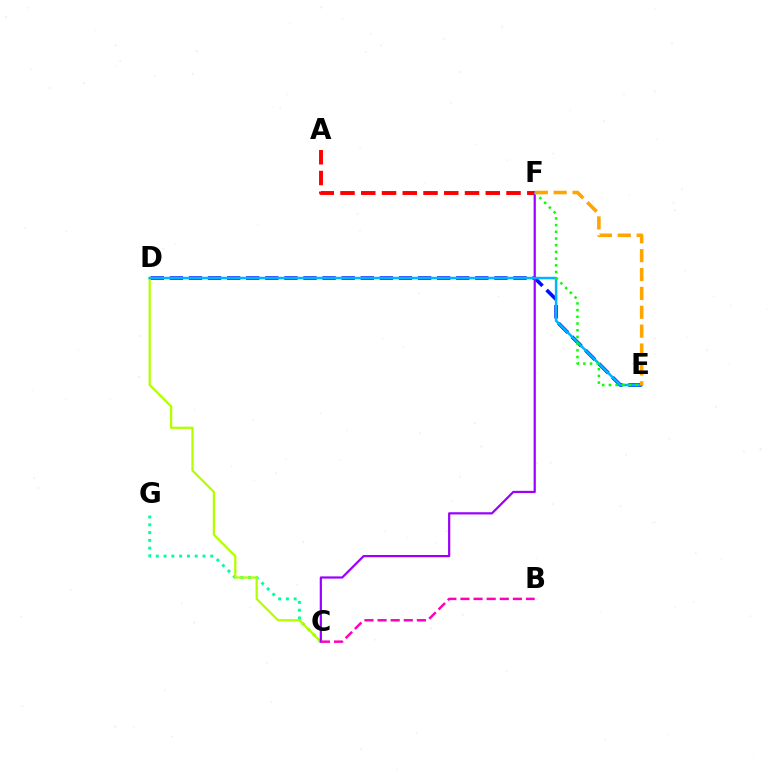{('D', 'E'): [{'color': '#0010ff', 'line_style': 'dashed', 'thickness': 2.59}, {'color': '#00b5ff', 'line_style': 'solid', 'thickness': 1.82}], ('A', 'F'): [{'color': '#ff0000', 'line_style': 'dashed', 'thickness': 2.82}], ('C', 'G'): [{'color': '#00ff9d', 'line_style': 'dotted', 'thickness': 2.11}], ('C', 'D'): [{'color': '#b3ff00', 'line_style': 'solid', 'thickness': 1.63}], ('C', 'F'): [{'color': '#9b00ff', 'line_style': 'solid', 'thickness': 1.59}], ('B', 'C'): [{'color': '#ff00bd', 'line_style': 'dashed', 'thickness': 1.78}], ('E', 'F'): [{'color': '#08ff00', 'line_style': 'dotted', 'thickness': 1.82}, {'color': '#ffa500', 'line_style': 'dashed', 'thickness': 2.56}]}